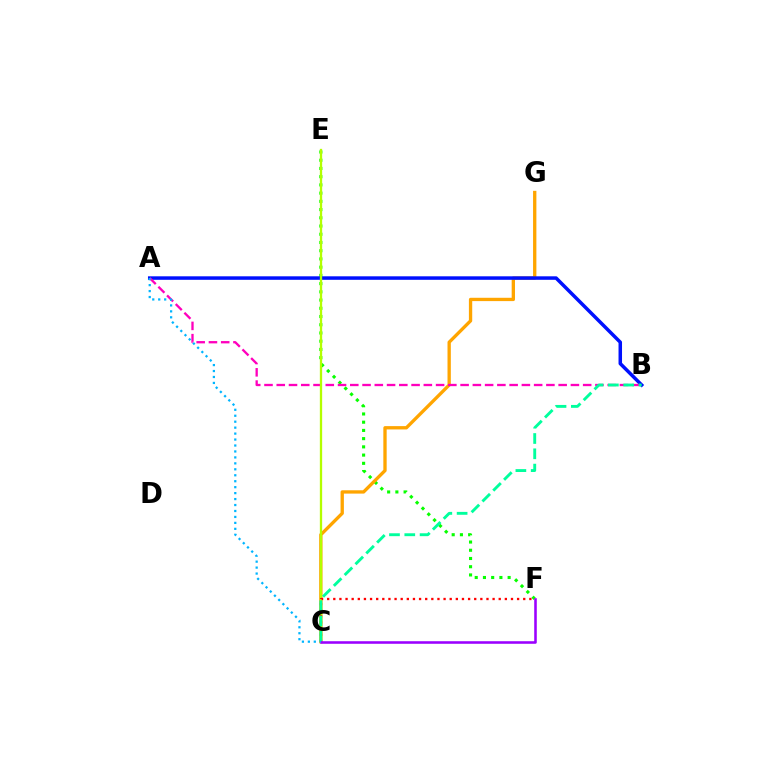{('E', 'F'): [{'color': '#08ff00', 'line_style': 'dotted', 'thickness': 2.24}], ('C', 'G'): [{'color': '#ffa500', 'line_style': 'solid', 'thickness': 2.39}], ('A', 'B'): [{'color': '#0010ff', 'line_style': 'solid', 'thickness': 2.52}, {'color': '#ff00bd', 'line_style': 'dashed', 'thickness': 1.67}], ('C', 'E'): [{'color': '#b3ff00', 'line_style': 'solid', 'thickness': 1.66}], ('C', 'F'): [{'color': '#ff0000', 'line_style': 'dotted', 'thickness': 1.66}, {'color': '#9b00ff', 'line_style': 'solid', 'thickness': 1.85}], ('B', 'C'): [{'color': '#00ff9d', 'line_style': 'dashed', 'thickness': 2.08}], ('A', 'C'): [{'color': '#00b5ff', 'line_style': 'dotted', 'thickness': 1.62}]}